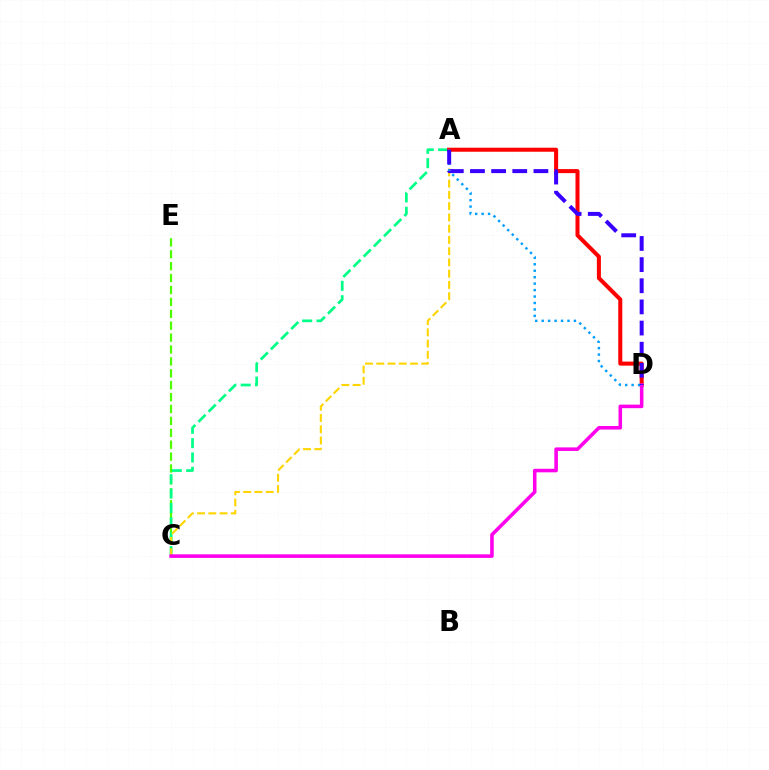{('C', 'E'): [{'color': '#4fff00', 'line_style': 'dashed', 'thickness': 1.62}], ('A', 'C'): [{'color': '#00ff86', 'line_style': 'dashed', 'thickness': 1.95}, {'color': '#ffd500', 'line_style': 'dashed', 'thickness': 1.53}], ('A', 'D'): [{'color': '#ff0000', 'line_style': 'solid', 'thickness': 2.9}, {'color': '#009eff', 'line_style': 'dotted', 'thickness': 1.75}, {'color': '#3700ff', 'line_style': 'dashed', 'thickness': 2.87}], ('C', 'D'): [{'color': '#ff00ed', 'line_style': 'solid', 'thickness': 2.56}]}